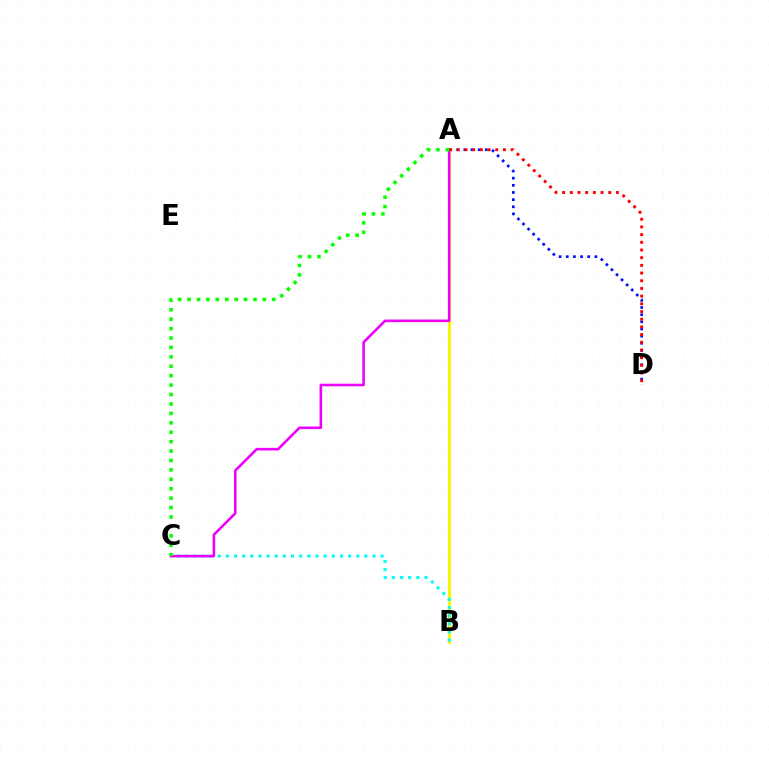{('A', 'D'): [{'color': '#0010ff', 'line_style': 'dotted', 'thickness': 1.94}, {'color': '#ff0000', 'line_style': 'dotted', 'thickness': 2.09}], ('A', 'B'): [{'color': '#fcf500', 'line_style': 'solid', 'thickness': 2.21}], ('B', 'C'): [{'color': '#00fff6', 'line_style': 'dotted', 'thickness': 2.21}], ('A', 'C'): [{'color': '#ee00ff', 'line_style': 'solid', 'thickness': 1.86}, {'color': '#08ff00', 'line_style': 'dotted', 'thickness': 2.56}]}